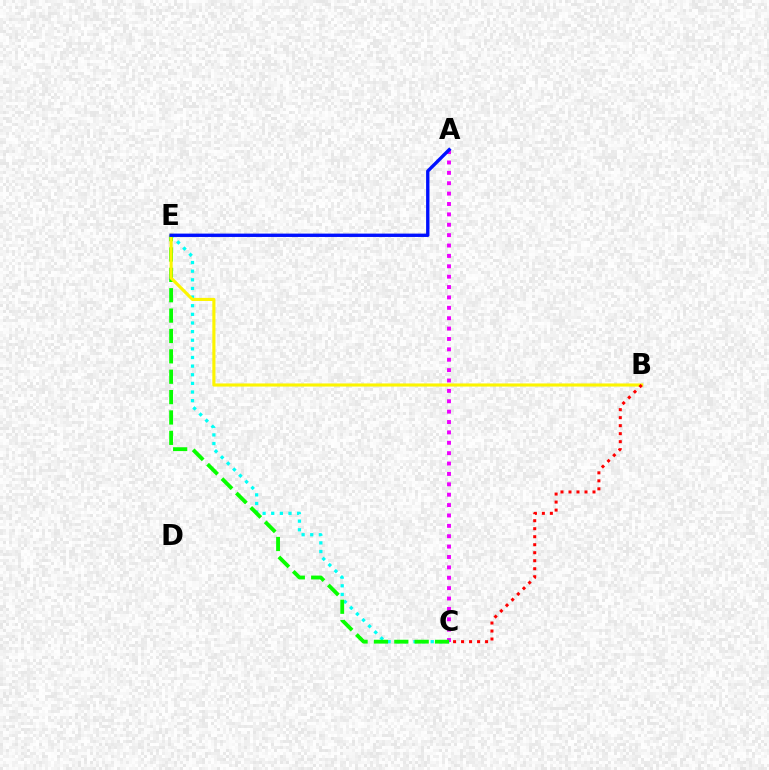{('C', 'E'): [{'color': '#00fff6', 'line_style': 'dotted', 'thickness': 2.34}, {'color': '#08ff00', 'line_style': 'dashed', 'thickness': 2.77}], ('A', 'C'): [{'color': '#ee00ff', 'line_style': 'dotted', 'thickness': 2.82}], ('B', 'E'): [{'color': '#fcf500', 'line_style': 'solid', 'thickness': 2.25}], ('B', 'C'): [{'color': '#ff0000', 'line_style': 'dotted', 'thickness': 2.17}], ('A', 'E'): [{'color': '#0010ff', 'line_style': 'solid', 'thickness': 2.42}]}